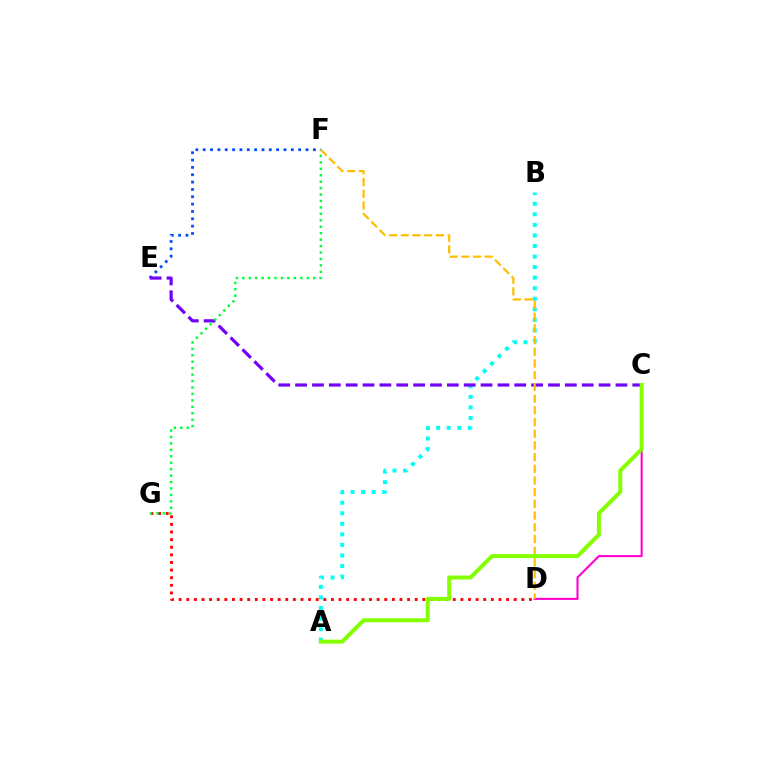{('C', 'D'): [{'color': '#ff00cf', 'line_style': 'solid', 'thickness': 1.5}], ('A', 'B'): [{'color': '#00fff6', 'line_style': 'dotted', 'thickness': 2.87}], ('D', 'G'): [{'color': '#ff0000', 'line_style': 'dotted', 'thickness': 2.07}], ('E', 'F'): [{'color': '#004bff', 'line_style': 'dotted', 'thickness': 2.0}], ('C', 'E'): [{'color': '#7200ff', 'line_style': 'dashed', 'thickness': 2.29}], ('F', 'G'): [{'color': '#00ff39', 'line_style': 'dotted', 'thickness': 1.75}], ('D', 'F'): [{'color': '#ffbd00', 'line_style': 'dashed', 'thickness': 1.59}], ('A', 'C'): [{'color': '#84ff00', 'line_style': 'solid', 'thickness': 2.86}]}